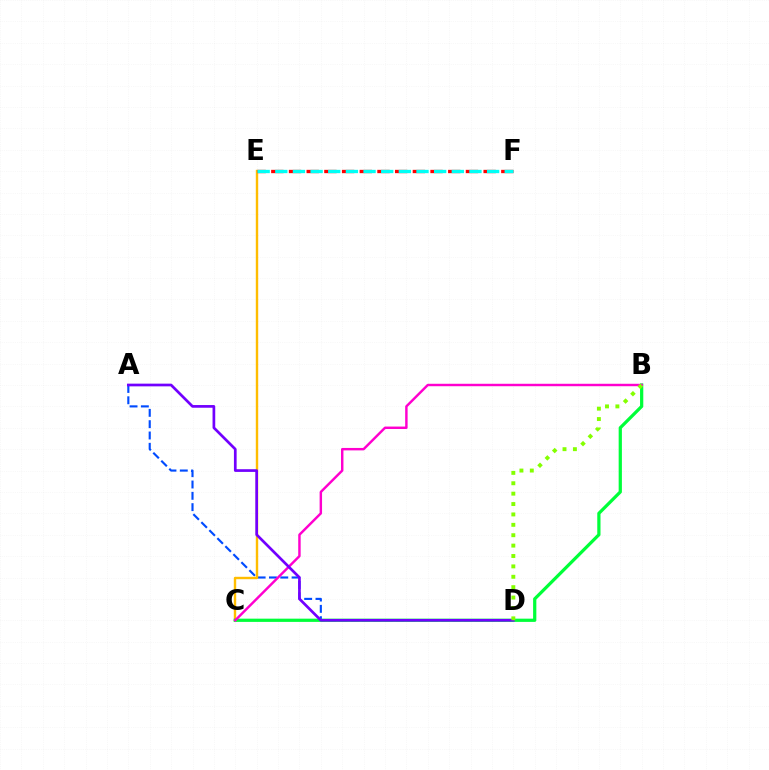{('A', 'D'): [{'color': '#004bff', 'line_style': 'dashed', 'thickness': 1.54}, {'color': '#7200ff', 'line_style': 'solid', 'thickness': 1.94}], ('C', 'E'): [{'color': '#ffbd00', 'line_style': 'solid', 'thickness': 1.73}], ('B', 'C'): [{'color': '#00ff39', 'line_style': 'solid', 'thickness': 2.33}, {'color': '#ff00cf', 'line_style': 'solid', 'thickness': 1.76}], ('E', 'F'): [{'color': '#ff0000', 'line_style': 'dashed', 'thickness': 2.4}, {'color': '#00fff6', 'line_style': 'dashed', 'thickness': 2.4}], ('B', 'D'): [{'color': '#84ff00', 'line_style': 'dotted', 'thickness': 2.82}]}